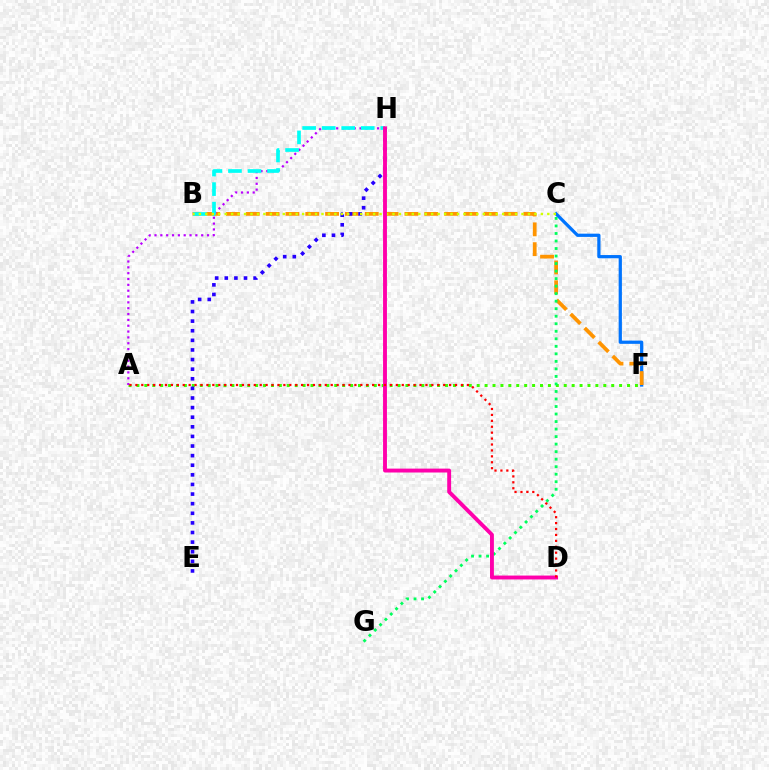{('C', 'F'): [{'color': '#0074ff', 'line_style': 'solid', 'thickness': 2.33}], ('B', 'F'): [{'color': '#ff9400', 'line_style': 'dashed', 'thickness': 2.69}], ('A', 'F'): [{'color': '#3dff00', 'line_style': 'dotted', 'thickness': 2.15}], ('C', 'G'): [{'color': '#00ff5c', 'line_style': 'dotted', 'thickness': 2.04}], ('A', 'H'): [{'color': '#b900ff', 'line_style': 'dotted', 'thickness': 1.59}], ('E', 'H'): [{'color': '#2500ff', 'line_style': 'dotted', 'thickness': 2.61}], ('B', 'H'): [{'color': '#00fff6', 'line_style': 'dashed', 'thickness': 2.65}], ('B', 'C'): [{'color': '#d1ff00', 'line_style': 'dotted', 'thickness': 1.75}], ('D', 'H'): [{'color': '#ff00ac', 'line_style': 'solid', 'thickness': 2.8}], ('A', 'D'): [{'color': '#ff0000', 'line_style': 'dotted', 'thickness': 1.61}]}